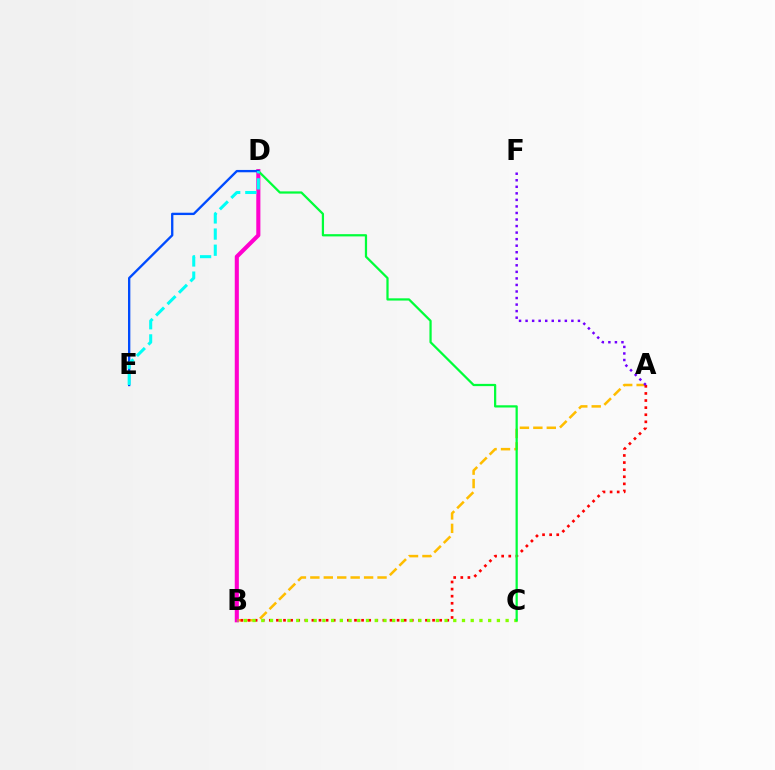{('A', 'B'): [{'color': '#ffbd00', 'line_style': 'dashed', 'thickness': 1.83}, {'color': '#ff0000', 'line_style': 'dotted', 'thickness': 1.93}], ('B', 'D'): [{'color': '#ff00cf', 'line_style': 'solid', 'thickness': 2.95}], ('B', 'C'): [{'color': '#84ff00', 'line_style': 'dotted', 'thickness': 2.37}], ('A', 'F'): [{'color': '#7200ff', 'line_style': 'dotted', 'thickness': 1.78}], ('C', 'D'): [{'color': '#00ff39', 'line_style': 'solid', 'thickness': 1.61}], ('D', 'E'): [{'color': '#004bff', 'line_style': 'solid', 'thickness': 1.68}, {'color': '#00fff6', 'line_style': 'dashed', 'thickness': 2.19}]}